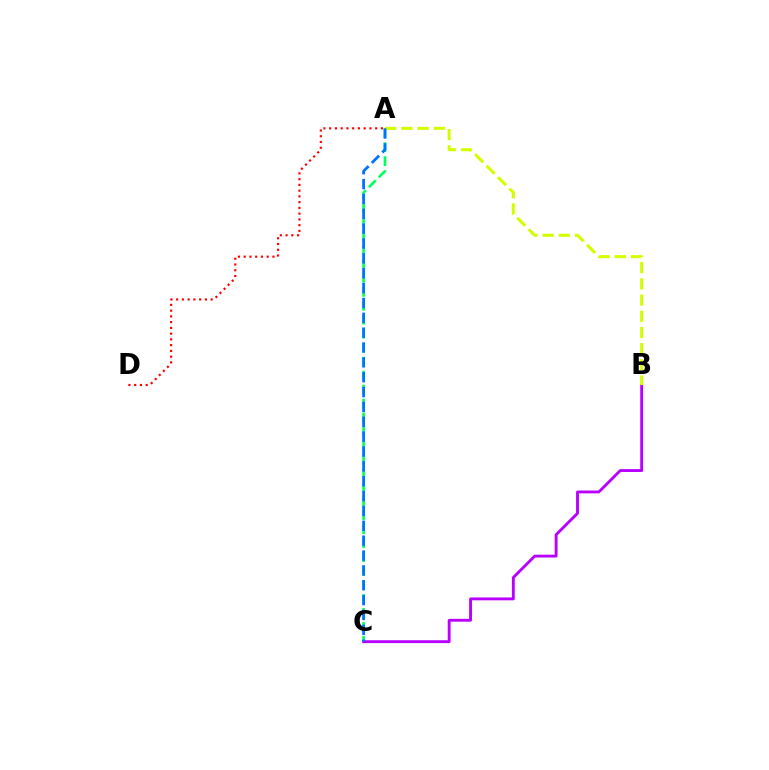{('A', 'C'): [{'color': '#00ff5c', 'line_style': 'dashed', 'thickness': 1.9}, {'color': '#0074ff', 'line_style': 'dashed', 'thickness': 2.02}], ('B', 'C'): [{'color': '#b900ff', 'line_style': 'solid', 'thickness': 2.07}], ('A', 'B'): [{'color': '#d1ff00', 'line_style': 'dashed', 'thickness': 2.2}], ('A', 'D'): [{'color': '#ff0000', 'line_style': 'dotted', 'thickness': 1.56}]}